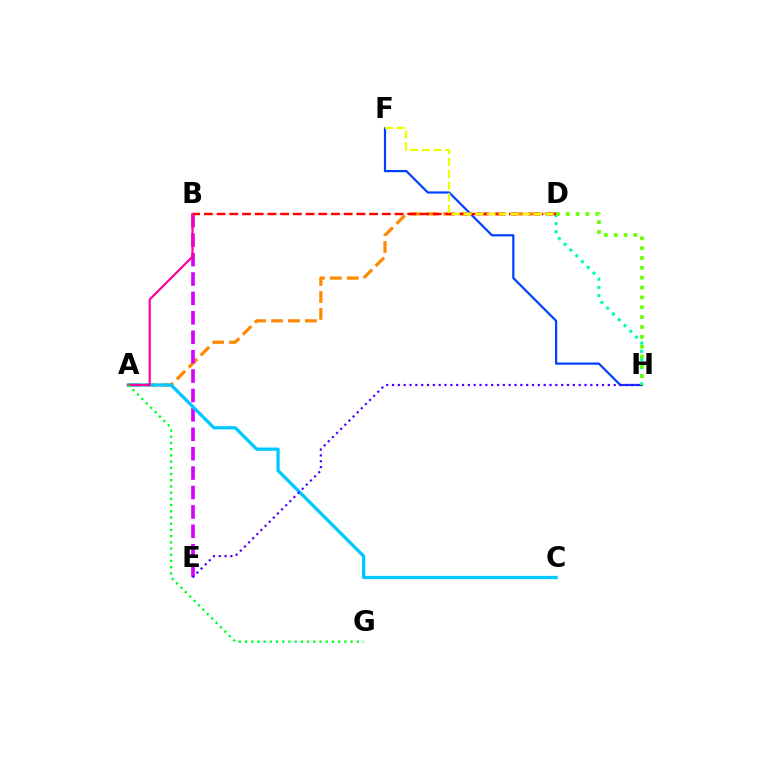{('F', 'H'): [{'color': '#003fff', 'line_style': 'solid', 'thickness': 1.59}], ('A', 'D'): [{'color': '#ff8800', 'line_style': 'dashed', 'thickness': 2.3}], ('B', 'E'): [{'color': '#d600ff', 'line_style': 'dashed', 'thickness': 2.64}], ('D', 'H'): [{'color': '#00ffaf', 'line_style': 'dotted', 'thickness': 2.22}, {'color': '#66ff00', 'line_style': 'dotted', 'thickness': 2.68}], ('A', 'C'): [{'color': '#00c7ff', 'line_style': 'solid', 'thickness': 2.36}], ('B', 'D'): [{'color': '#ff0000', 'line_style': 'dashed', 'thickness': 1.73}], ('D', 'F'): [{'color': '#eeff00', 'line_style': 'dashed', 'thickness': 1.6}], ('E', 'H'): [{'color': '#4f00ff', 'line_style': 'dotted', 'thickness': 1.58}], ('A', 'B'): [{'color': '#ff00a0', 'line_style': 'solid', 'thickness': 1.57}], ('A', 'G'): [{'color': '#00ff27', 'line_style': 'dotted', 'thickness': 1.69}]}